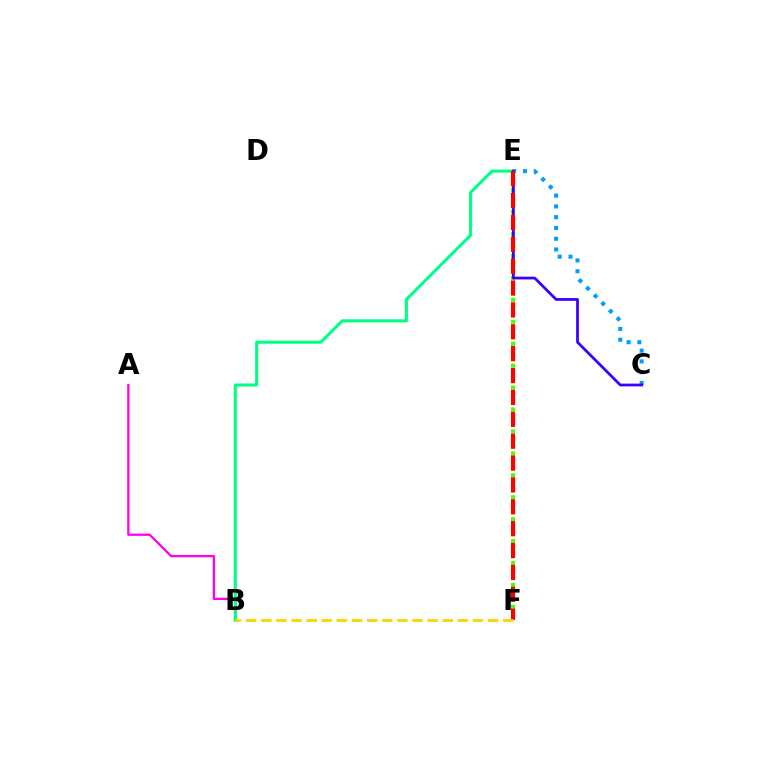{('A', 'B'): [{'color': '#ff00ed', 'line_style': 'solid', 'thickness': 1.64}], ('C', 'E'): [{'color': '#009eff', 'line_style': 'dotted', 'thickness': 2.93}, {'color': '#3700ff', 'line_style': 'solid', 'thickness': 1.97}], ('B', 'E'): [{'color': '#00ff86', 'line_style': 'solid', 'thickness': 2.22}], ('E', 'F'): [{'color': '#4fff00', 'line_style': 'dotted', 'thickness': 2.98}, {'color': '#ff0000', 'line_style': 'dashed', 'thickness': 2.97}], ('B', 'F'): [{'color': '#ffd500', 'line_style': 'dashed', 'thickness': 2.05}]}